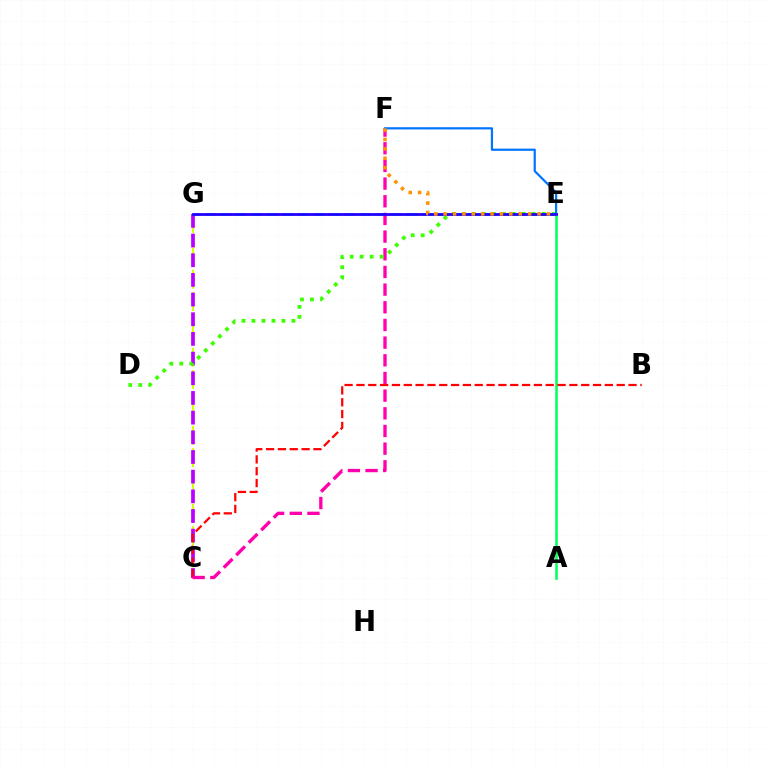{('A', 'E'): [{'color': '#00ff5c', 'line_style': 'solid', 'thickness': 1.81}], ('C', 'G'): [{'color': '#d1ff00', 'line_style': 'dashed', 'thickness': 1.51}, {'color': '#b900ff', 'line_style': 'dashed', 'thickness': 2.67}], ('B', 'C'): [{'color': '#ff0000', 'line_style': 'dashed', 'thickness': 1.61}], ('E', 'G'): [{'color': '#00fff6', 'line_style': 'dashed', 'thickness': 2.1}, {'color': '#2500ff', 'line_style': 'solid', 'thickness': 2.0}], ('C', 'F'): [{'color': '#ff00ac', 'line_style': 'dashed', 'thickness': 2.4}], ('D', 'E'): [{'color': '#3dff00', 'line_style': 'dotted', 'thickness': 2.71}], ('E', 'F'): [{'color': '#0074ff', 'line_style': 'solid', 'thickness': 1.59}, {'color': '#ff9400', 'line_style': 'dotted', 'thickness': 2.55}]}